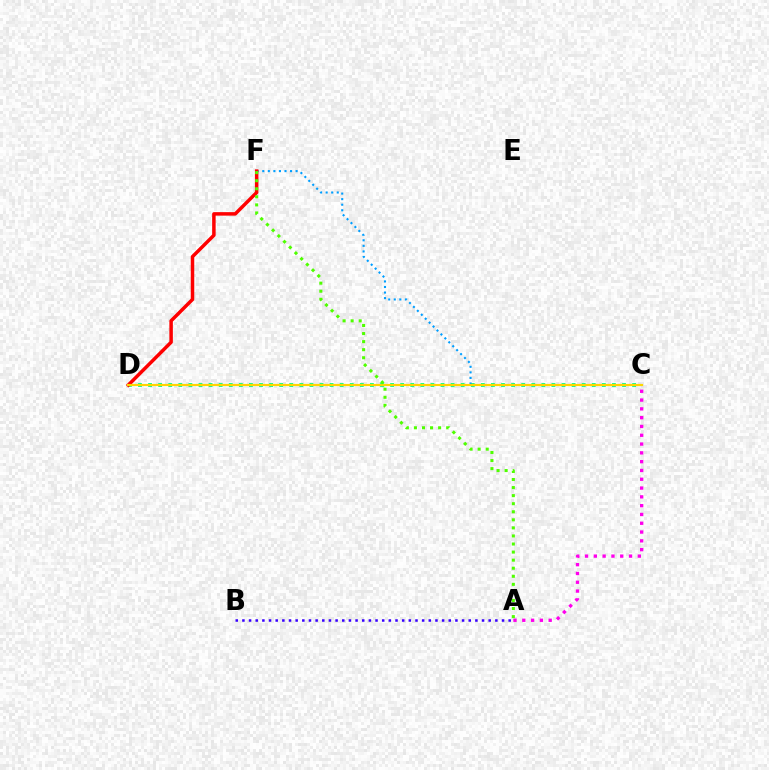{('C', 'D'): [{'color': '#00ff86', 'line_style': 'dotted', 'thickness': 2.74}, {'color': '#ffd500', 'line_style': 'solid', 'thickness': 1.56}], ('C', 'F'): [{'color': '#009eff', 'line_style': 'dotted', 'thickness': 1.51}], ('D', 'F'): [{'color': '#ff0000', 'line_style': 'solid', 'thickness': 2.52}], ('A', 'C'): [{'color': '#ff00ed', 'line_style': 'dotted', 'thickness': 2.39}], ('A', 'B'): [{'color': '#3700ff', 'line_style': 'dotted', 'thickness': 1.81}], ('A', 'F'): [{'color': '#4fff00', 'line_style': 'dotted', 'thickness': 2.19}]}